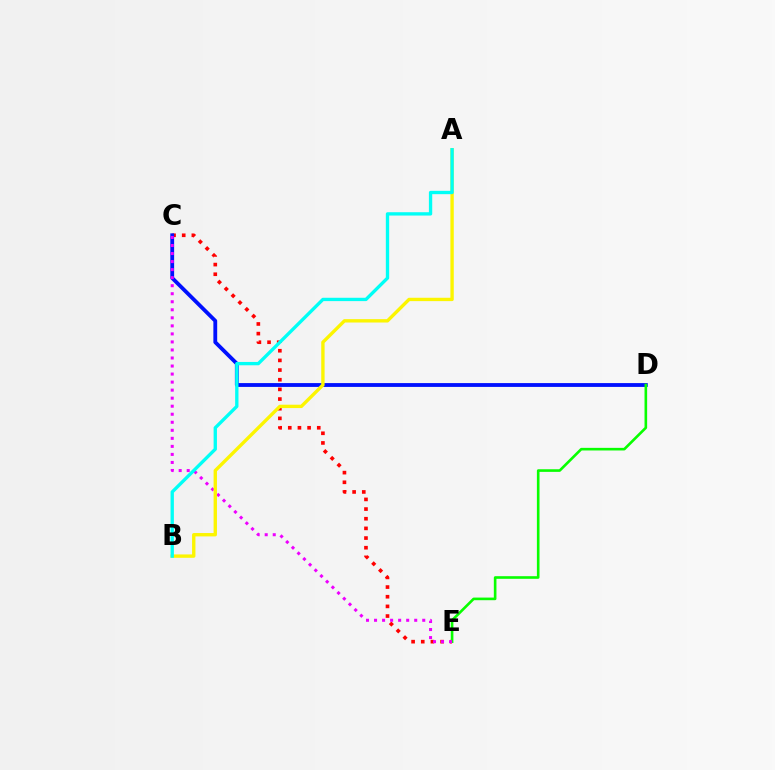{('C', 'E'): [{'color': '#ff0000', 'line_style': 'dotted', 'thickness': 2.62}, {'color': '#ee00ff', 'line_style': 'dotted', 'thickness': 2.18}], ('C', 'D'): [{'color': '#0010ff', 'line_style': 'solid', 'thickness': 2.75}], ('D', 'E'): [{'color': '#08ff00', 'line_style': 'solid', 'thickness': 1.89}], ('A', 'B'): [{'color': '#fcf500', 'line_style': 'solid', 'thickness': 2.42}, {'color': '#00fff6', 'line_style': 'solid', 'thickness': 2.4}]}